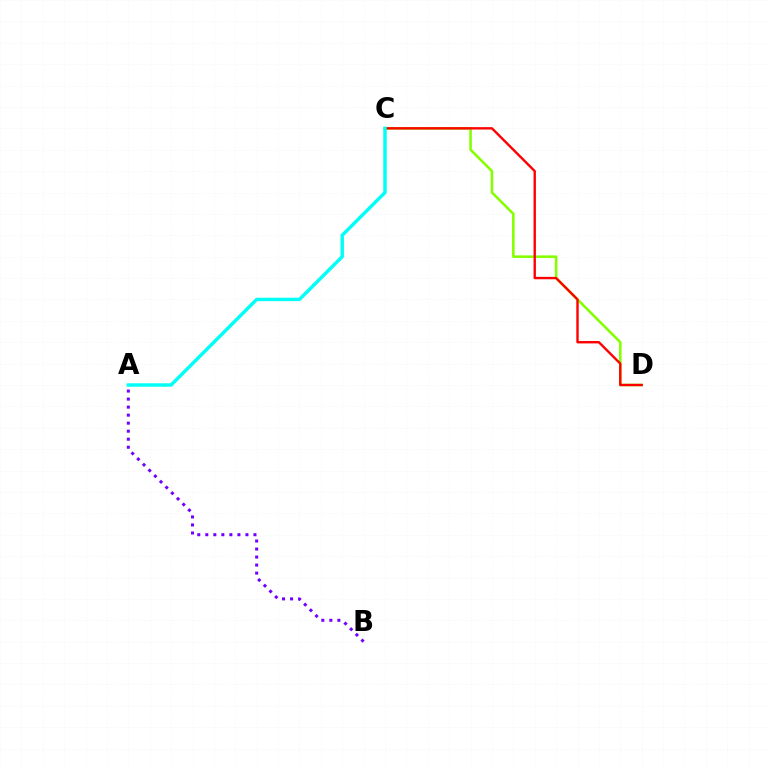{('A', 'B'): [{'color': '#7200ff', 'line_style': 'dotted', 'thickness': 2.18}], ('C', 'D'): [{'color': '#84ff00', 'line_style': 'solid', 'thickness': 1.85}, {'color': '#ff0000', 'line_style': 'solid', 'thickness': 1.72}], ('A', 'C'): [{'color': '#00fff6', 'line_style': 'solid', 'thickness': 2.47}]}